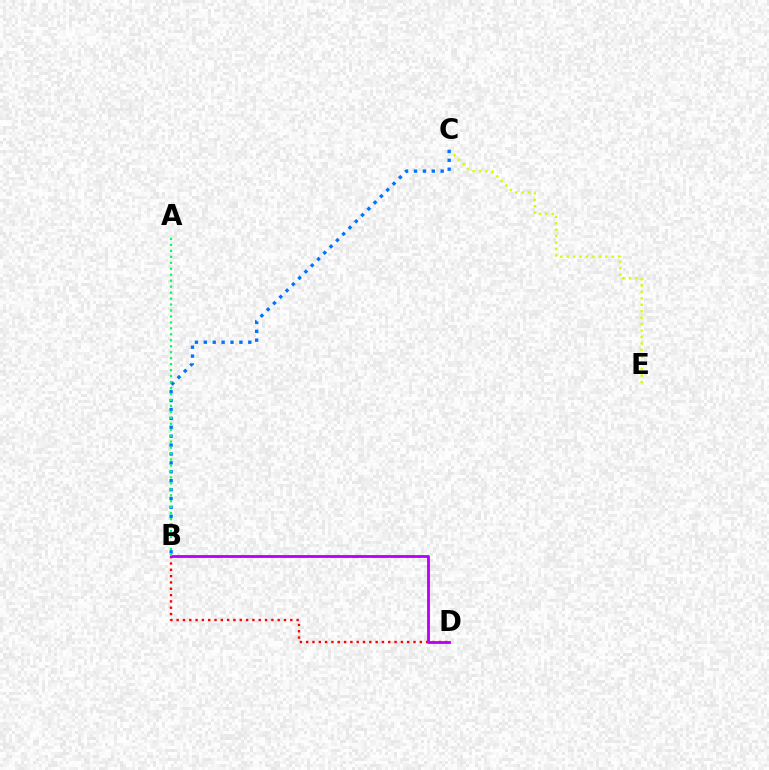{('B', 'D'): [{'color': '#ff0000', 'line_style': 'dotted', 'thickness': 1.72}, {'color': '#b900ff', 'line_style': 'solid', 'thickness': 2.04}], ('C', 'E'): [{'color': '#d1ff00', 'line_style': 'dotted', 'thickness': 1.75}], ('B', 'C'): [{'color': '#0074ff', 'line_style': 'dotted', 'thickness': 2.42}], ('A', 'B'): [{'color': '#00ff5c', 'line_style': 'dotted', 'thickness': 1.62}]}